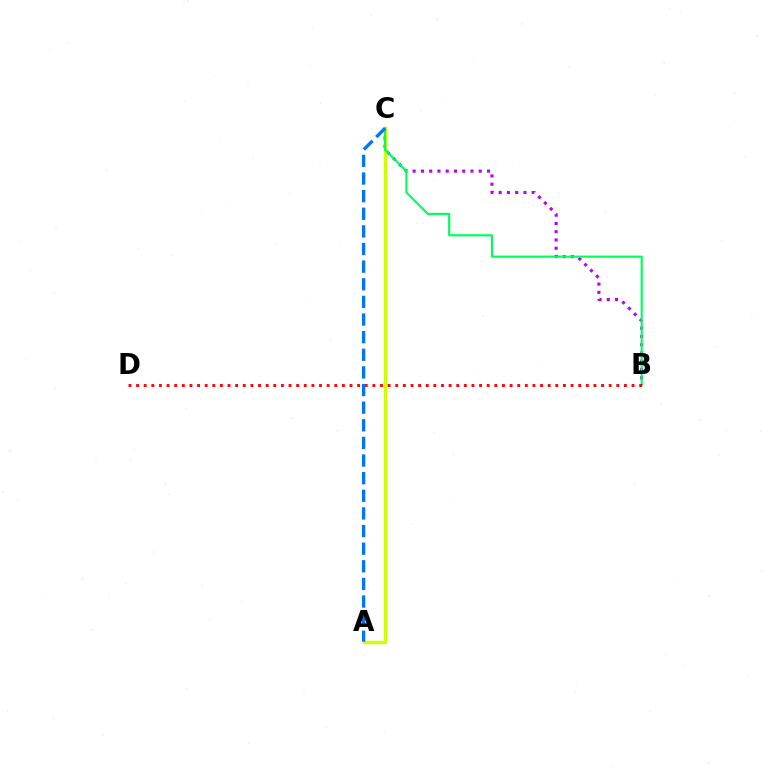{('B', 'C'): [{'color': '#b900ff', 'line_style': 'dotted', 'thickness': 2.24}, {'color': '#00ff5c', 'line_style': 'solid', 'thickness': 1.55}], ('A', 'C'): [{'color': '#d1ff00', 'line_style': 'solid', 'thickness': 2.49}, {'color': '#0074ff', 'line_style': 'dashed', 'thickness': 2.39}], ('B', 'D'): [{'color': '#ff0000', 'line_style': 'dotted', 'thickness': 2.07}]}